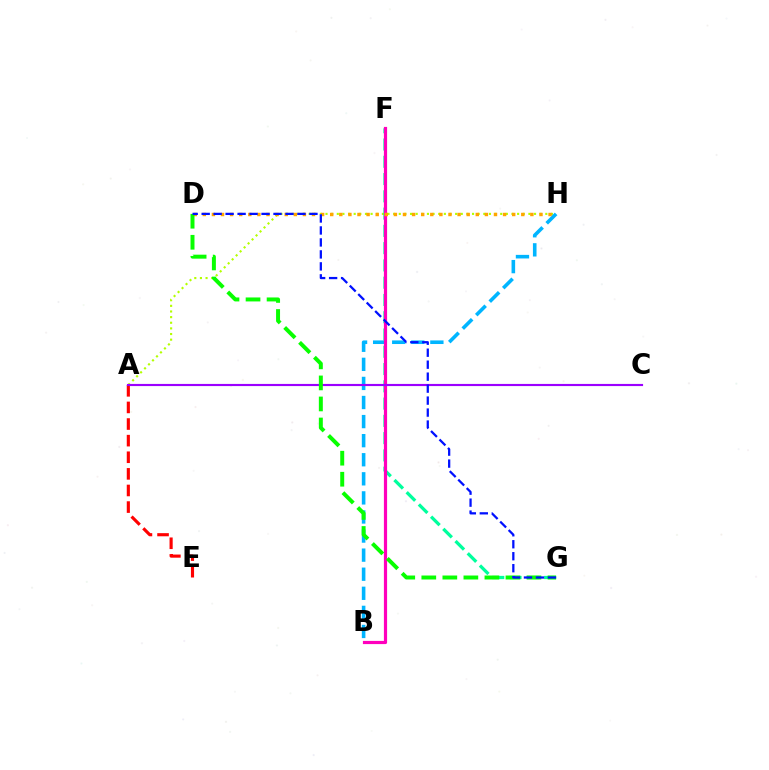{('A', 'H'): [{'color': '#b3ff00', 'line_style': 'dotted', 'thickness': 1.53}], ('F', 'G'): [{'color': '#00ff9d', 'line_style': 'dashed', 'thickness': 2.35}], ('B', 'H'): [{'color': '#00b5ff', 'line_style': 'dashed', 'thickness': 2.59}], ('A', 'E'): [{'color': '#ff0000', 'line_style': 'dashed', 'thickness': 2.26}], ('B', 'F'): [{'color': '#ff00bd', 'line_style': 'solid', 'thickness': 2.29}], ('D', 'H'): [{'color': '#ffa500', 'line_style': 'dotted', 'thickness': 2.47}], ('A', 'C'): [{'color': '#9b00ff', 'line_style': 'solid', 'thickness': 1.55}], ('D', 'G'): [{'color': '#08ff00', 'line_style': 'dashed', 'thickness': 2.86}, {'color': '#0010ff', 'line_style': 'dashed', 'thickness': 1.63}]}